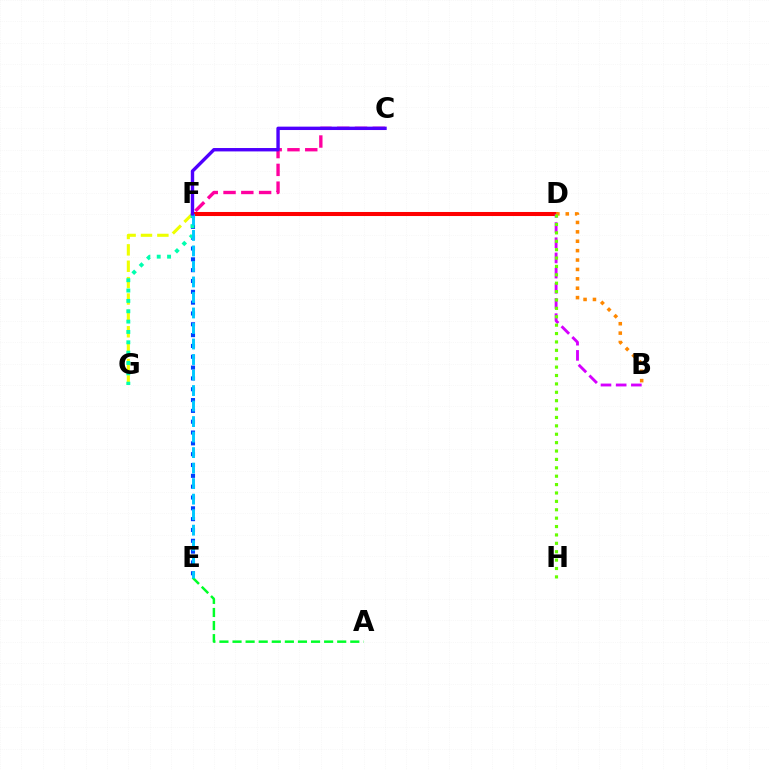{('D', 'F'): [{'color': '#ff0000', 'line_style': 'solid', 'thickness': 2.92}], ('B', 'D'): [{'color': '#d600ff', 'line_style': 'dashed', 'thickness': 2.06}, {'color': '#ff8800', 'line_style': 'dotted', 'thickness': 2.55}], ('C', 'F'): [{'color': '#ff00a0', 'line_style': 'dashed', 'thickness': 2.42}, {'color': '#4f00ff', 'line_style': 'solid', 'thickness': 2.44}], ('D', 'H'): [{'color': '#66ff00', 'line_style': 'dotted', 'thickness': 2.28}], ('A', 'E'): [{'color': '#00ff27', 'line_style': 'dashed', 'thickness': 1.78}], ('F', 'G'): [{'color': '#eeff00', 'line_style': 'dashed', 'thickness': 2.23}, {'color': '#00ffaf', 'line_style': 'dotted', 'thickness': 2.81}], ('E', 'F'): [{'color': '#003fff', 'line_style': 'dotted', 'thickness': 2.94}, {'color': '#00c7ff', 'line_style': 'dashed', 'thickness': 2.11}]}